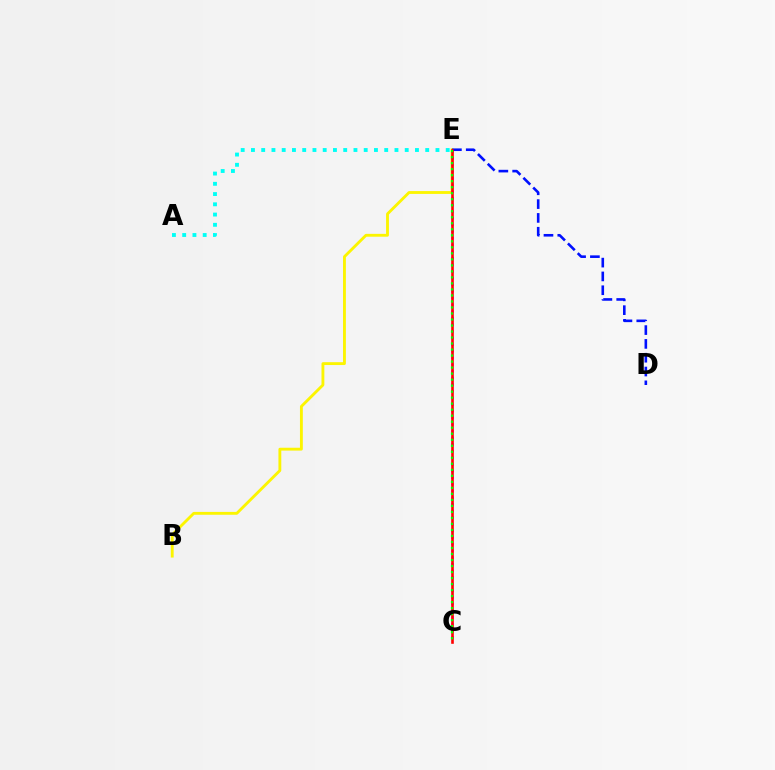{('A', 'E'): [{'color': '#00fff6', 'line_style': 'dotted', 'thickness': 2.79}], ('B', 'E'): [{'color': '#fcf500', 'line_style': 'solid', 'thickness': 2.05}], ('C', 'E'): [{'color': '#ee00ff', 'line_style': 'dotted', 'thickness': 1.81}, {'color': '#ff0000', 'line_style': 'solid', 'thickness': 1.89}, {'color': '#08ff00', 'line_style': 'dotted', 'thickness': 1.63}], ('D', 'E'): [{'color': '#0010ff', 'line_style': 'dashed', 'thickness': 1.88}]}